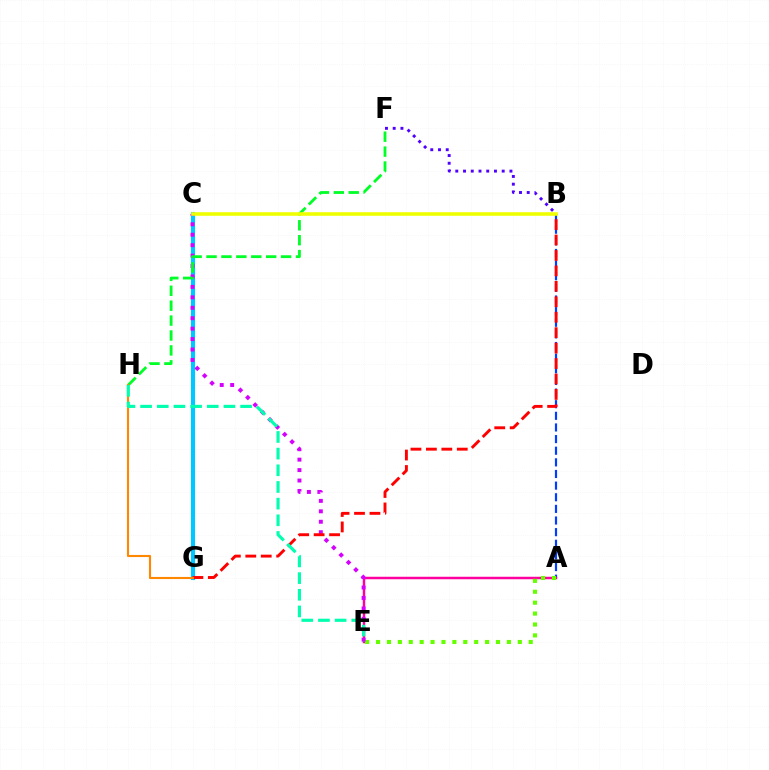{('A', 'B'): [{'color': '#003fff', 'line_style': 'dashed', 'thickness': 1.58}], ('A', 'E'): [{'color': '#ff00a0', 'line_style': 'solid', 'thickness': 1.79}, {'color': '#66ff00', 'line_style': 'dotted', 'thickness': 2.96}], ('C', 'G'): [{'color': '#00c7ff', 'line_style': 'solid', 'thickness': 2.96}], ('C', 'E'): [{'color': '#d600ff', 'line_style': 'dotted', 'thickness': 2.84}], ('B', 'G'): [{'color': '#ff0000', 'line_style': 'dashed', 'thickness': 2.1}], ('F', 'H'): [{'color': '#00ff27', 'line_style': 'dashed', 'thickness': 2.03}], ('G', 'H'): [{'color': '#ff8800', 'line_style': 'solid', 'thickness': 1.52}], ('B', 'C'): [{'color': '#eeff00', 'line_style': 'solid', 'thickness': 2.58}], ('E', 'H'): [{'color': '#00ffaf', 'line_style': 'dashed', 'thickness': 2.26}], ('B', 'F'): [{'color': '#4f00ff', 'line_style': 'dotted', 'thickness': 2.1}]}